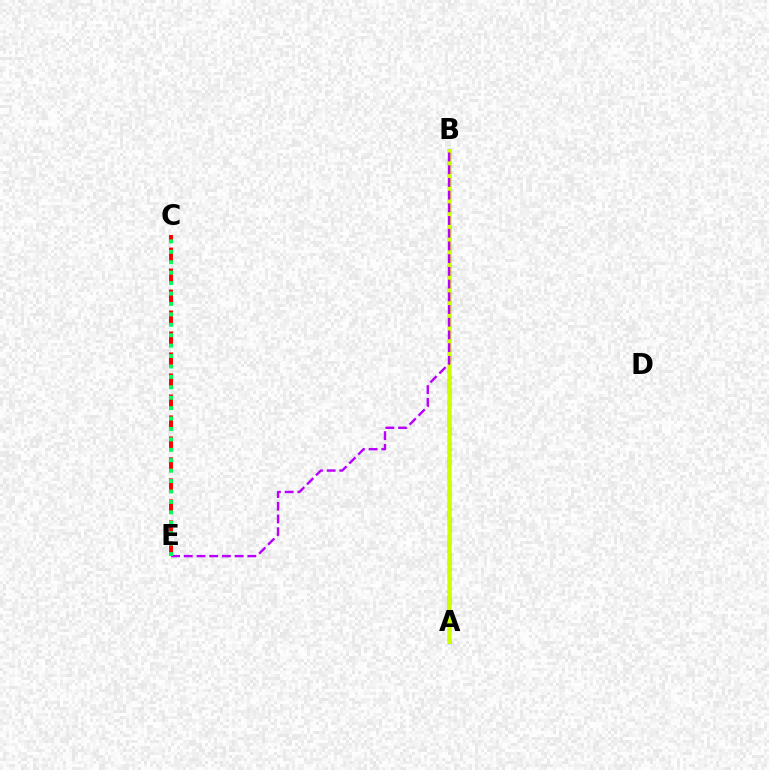{('A', 'B'): [{'color': '#0074ff', 'line_style': 'solid', 'thickness': 2.43}, {'color': '#d1ff00', 'line_style': 'solid', 'thickness': 2.14}], ('B', 'E'): [{'color': '#b900ff', 'line_style': 'dashed', 'thickness': 1.73}], ('C', 'E'): [{'color': '#ff0000', 'line_style': 'dashed', 'thickness': 2.85}, {'color': '#00ff5c', 'line_style': 'dotted', 'thickness': 2.83}]}